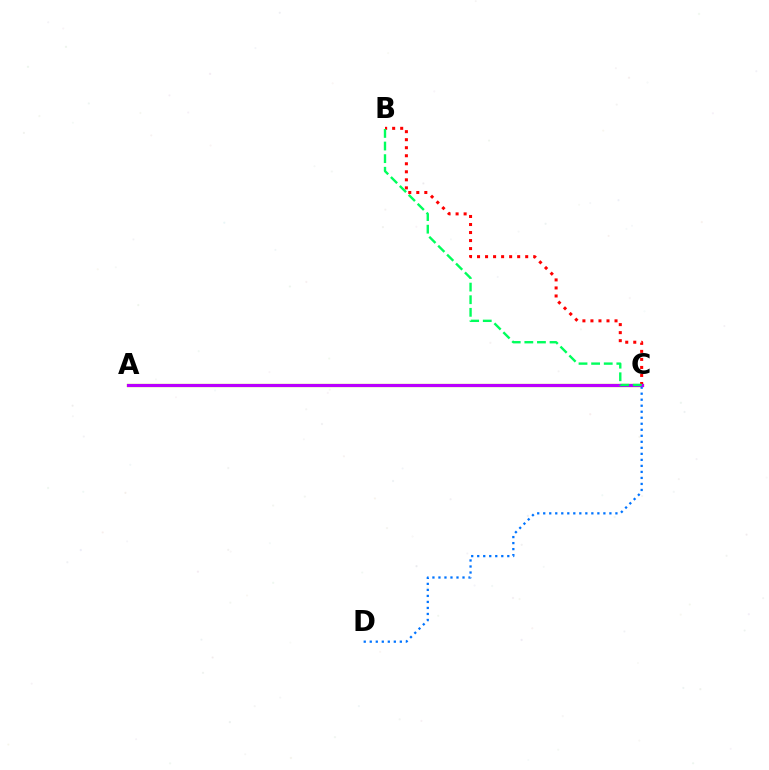{('A', 'C'): [{'color': '#d1ff00', 'line_style': 'solid', 'thickness': 2.38}, {'color': '#b900ff', 'line_style': 'solid', 'thickness': 2.27}], ('C', 'D'): [{'color': '#0074ff', 'line_style': 'dotted', 'thickness': 1.63}], ('B', 'C'): [{'color': '#ff0000', 'line_style': 'dotted', 'thickness': 2.18}, {'color': '#00ff5c', 'line_style': 'dashed', 'thickness': 1.71}]}